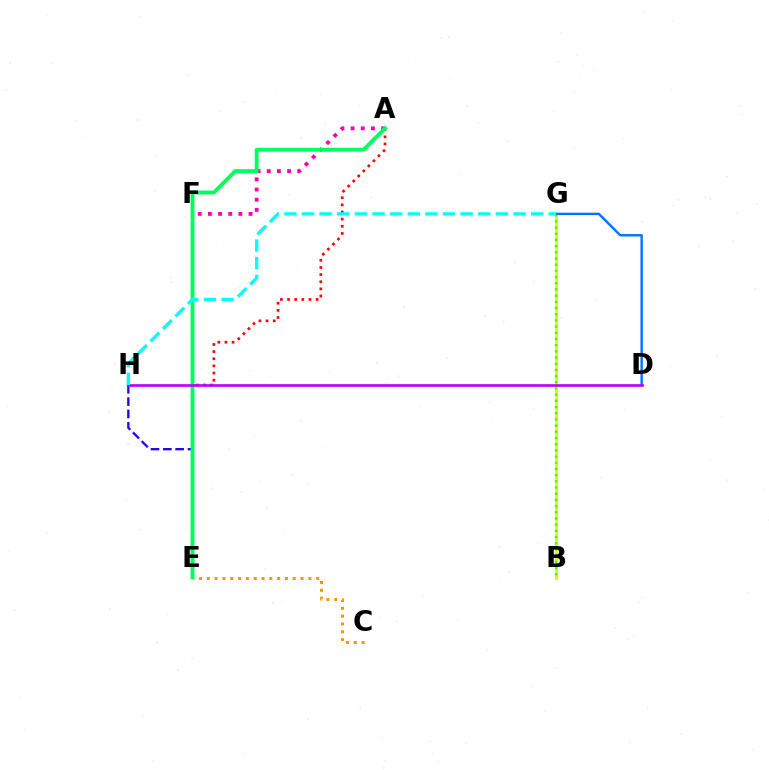{('B', 'G'): [{'color': '#d1ff00', 'line_style': 'solid', 'thickness': 2.03}, {'color': '#3dff00', 'line_style': 'dotted', 'thickness': 1.68}], ('E', 'H'): [{'color': '#2500ff', 'line_style': 'dashed', 'thickness': 1.68}], ('A', 'E'): [{'color': '#ff0000', 'line_style': 'dotted', 'thickness': 1.94}, {'color': '#00ff5c', 'line_style': 'solid', 'thickness': 2.77}], ('D', 'G'): [{'color': '#0074ff', 'line_style': 'solid', 'thickness': 1.73}], ('A', 'F'): [{'color': '#ff00ac', 'line_style': 'dotted', 'thickness': 2.76}], ('C', 'E'): [{'color': '#ff9400', 'line_style': 'dotted', 'thickness': 2.12}], ('D', 'H'): [{'color': '#b900ff', 'line_style': 'solid', 'thickness': 1.92}], ('G', 'H'): [{'color': '#00fff6', 'line_style': 'dashed', 'thickness': 2.39}]}